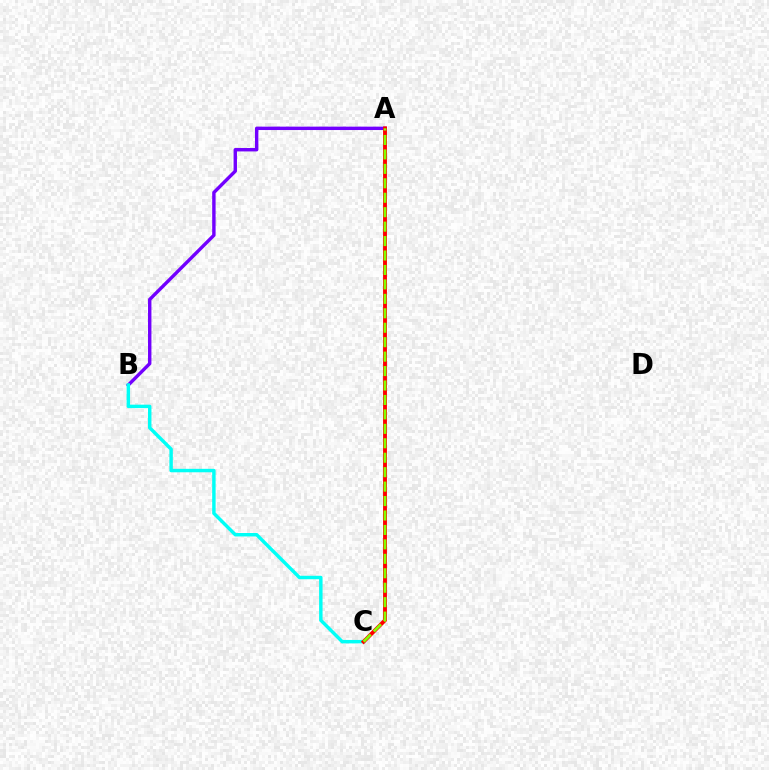{('A', 'B'): [{'color': '#7200ff', 'line_style': 'solid', 'thickness': 2.45}], ('B', 'C'): [{'color': '#00fff6', 'line_style': 'solid', 'thickness': 2.48}], ('A', 'C'): [{'color': '#ff0000', 'line_style': 'solid', 'thickness': 2.79}, {'color': '#84ff00', 'line_style': 'dashed', 'thickness': 1.96}]}